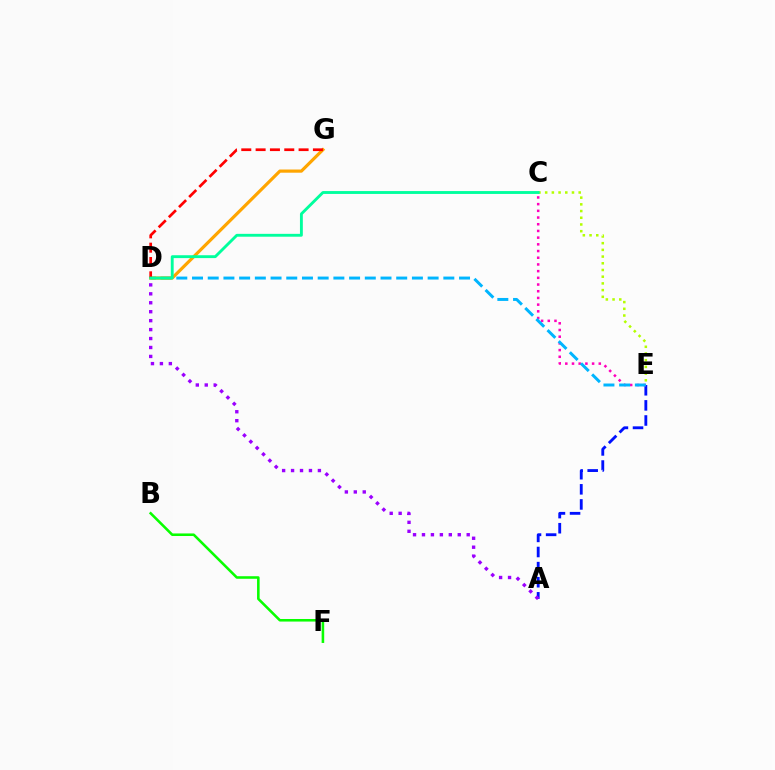{('C', 'E'): [{'color': '#b3ff00', 'line_style': 'dotted', 'thickness': 1.82}, {'color': '#ff00bd', 'line_style': 'dotted', 'thickness': 1.82}], ('A', 'E'): [{'color': '#0010ff', 'line_style': 'dashed', 'thickness': 2.05}], ('A', 'D'): [{'color': '#9b00ff', 'line_style': 'dotted', 'thickness': 2.43}], ('D', 'E'): [{'color': '#00b5ff', 'line_style': 'dashed', 'thickness': 2.13}], ('D', 'G'): [{'color': '#ffa500', 'line_style': 'solid', 'thickness': 2.29}, {'color': '#ff0000', 'line_style': 'dashed', 'thickness': 1.95}], ('B', 'F'): [{'color': '#08ff00', 'line_style': 'solid', 'thickness': 1.85}], ('C', 'D'): [{'color': '#00ff9d', 'line_style': 'solid', 'thickness': 2.07}]}